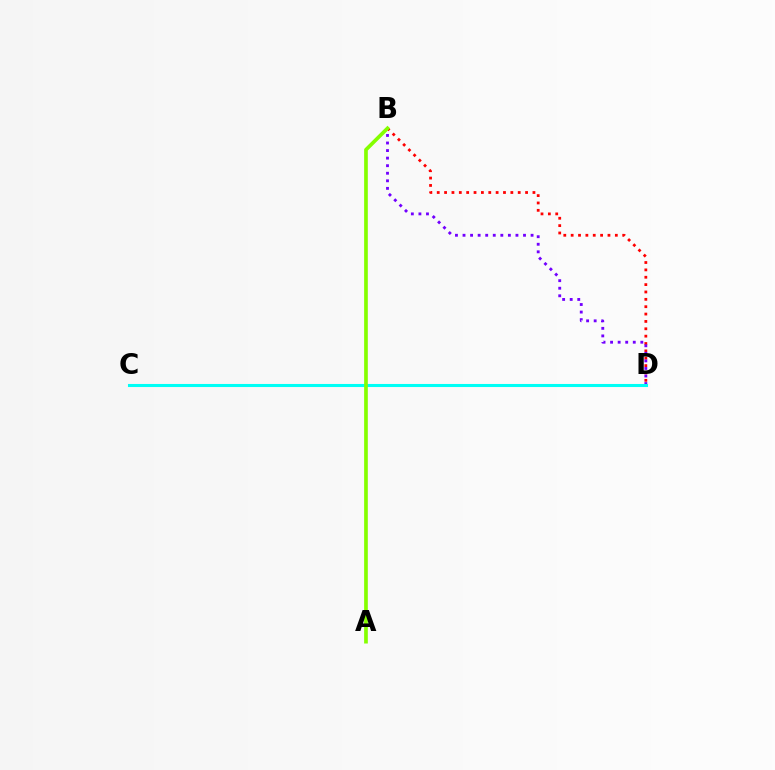{('B', 'D'): [{'color': '#ff0000', 'line_style': 'dotted', 'thickness': 2.0}, {'color': '#7200ff', 'line_style': 'dotted', 'thickness': 2.05}], ('C', 'D'): [{'color': '#00fff6', 'line_style': 'solid', 'thickness': 2.21}], ('A', 'B'): [{'color': '#84ff00', 'line_style': 'solid', 'thickness': 2.65}]}